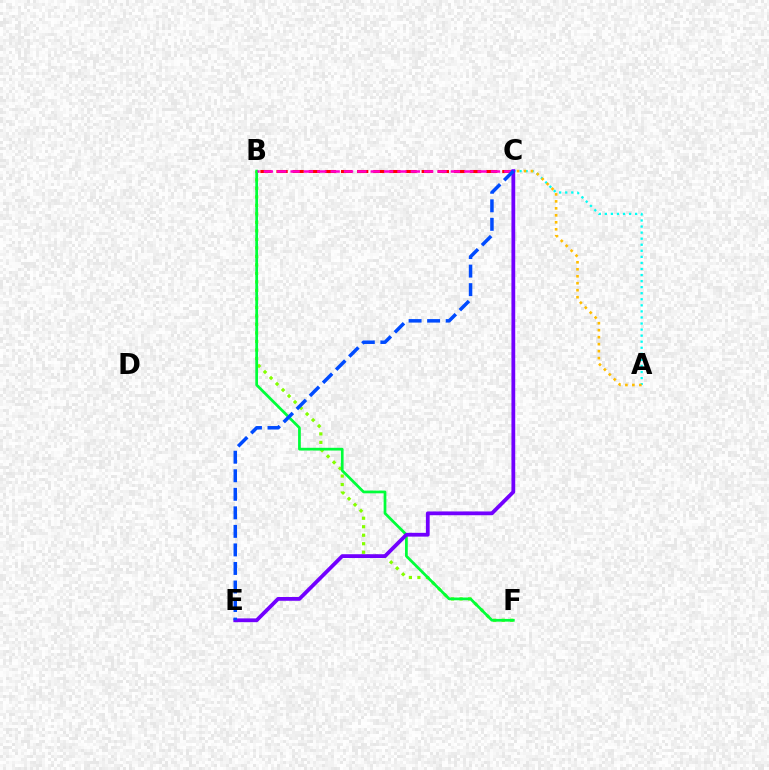{('B', 'C'): [{'color': '#ff0000', 'line_style': 'dashed', 'thickness': 2.19}, {'color': '#ff00cf', 'line_style': 'dashed', 'thickness': 1.81}], ('B', 'F'): [{'color': '#84ff00', 'line_style': 'dotted', 'thickness': 2.31}, {'color': '#00ff39', 'line_style': 'solid', 'thickness': 1.97}], ('A', 'C'): [{'color': '#00fff6', 'line_style': 'dotted', 'thickness': 1.65}, {'color': '#ffbd00', 'line_style': 'dotted', 'thickness': 1.9}], ('C', 'E'): [{'color': '#7200ff', 'line_style': 'solid', 'thickness': 2.72}, {'color': '#004bff', 'line_style': 'dashed', 'thickness': 2.52}]}